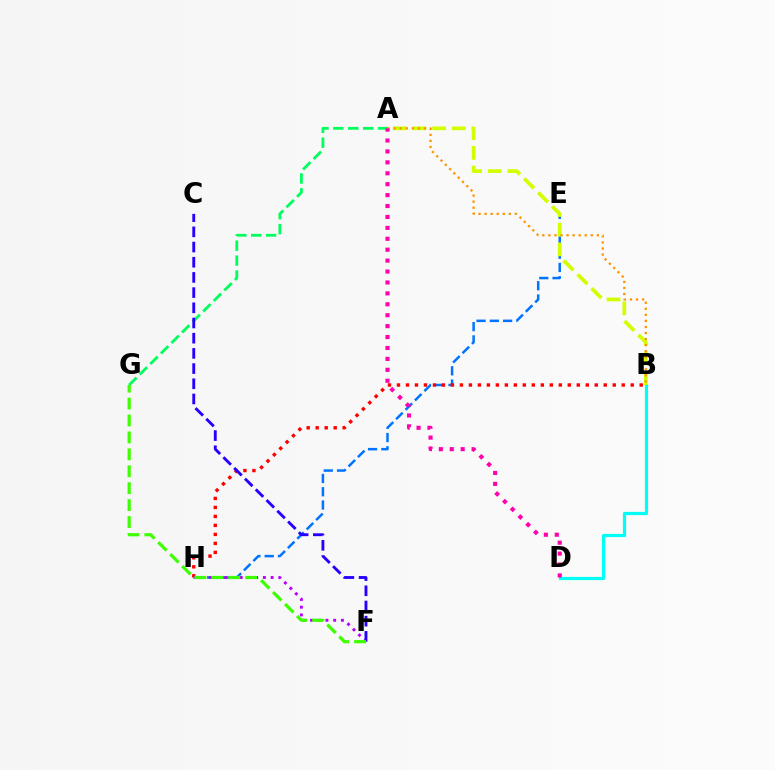{('A', 'G'): [{'color': '#00ff5c', 'line_style': 'dashed', 'thickness': 2.03}], ('E', 'H'): [{'color': '#0074ff', 'line_style': 'dashed', 'thickness': 1.8}], ('B', 'D'): [{'color': '#00fff6', 'line_style': 'solid', 'thickness': 2.32}], ('B', 'H'): [{'color': '#ff0000', 'line_style': 'dotted', 'thickness': 2.44}], ('A', 'B'): [{'color': '#d1ff00', 'line_style': 'dashed', 'thickness': 2.67}, {'color': '#ff9400', 'line_style': 'dotted', 'thickness': 1.64}], ('F', 'H'): [{'color': '#b900ff', 'line_style': 'dotted', 'thickness': 2.1}], ('C', 'F'): [{'color': '#2500ff', 'line_style': 'dashed', 'thickness': 2.06}], ('F', 'G'): [{'color': '#3dff00', 'line_style': 'dashed', 'thickness': 2.3}], ('A', 'D'): [{'color': '#ff00ac', 'line_style': 'dotted', 'thickness': 2.97}]}